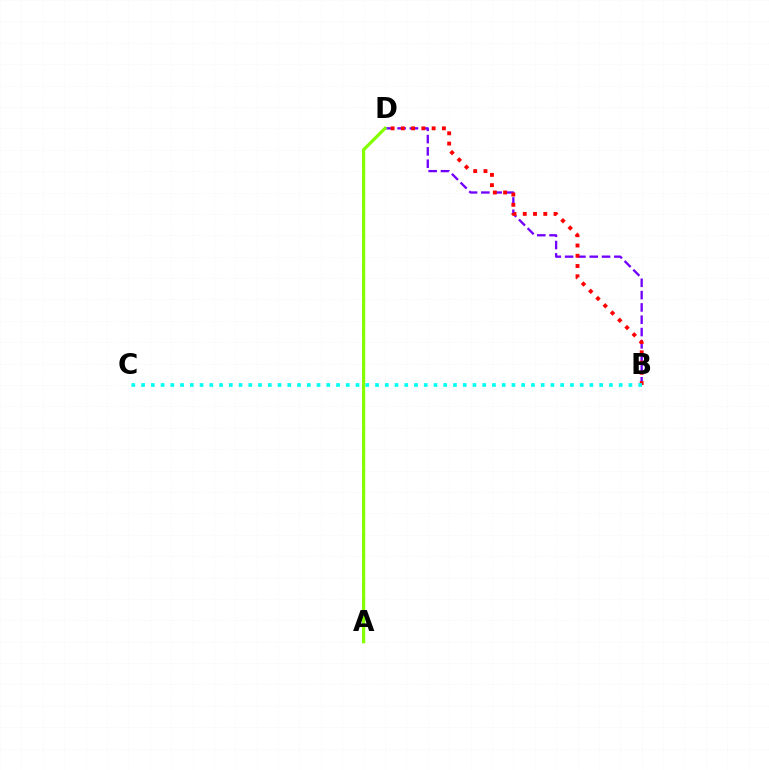{('B', 'D'): [{'color': '#7200ff', 'line_style': 'dashed', 'thickness': 1.67}, {'color': '#ff0000', 'line_style': 'dotted', 'thickness': 2.79}], ('A', 'D'): [{'color': '#84ff00', 'line_style': 'solid', 'thickness': 2.3}], ('B', 'C'): [{'color': '#00fff6', 'line_style': 'dotted', 'thickness': 2.65}]}